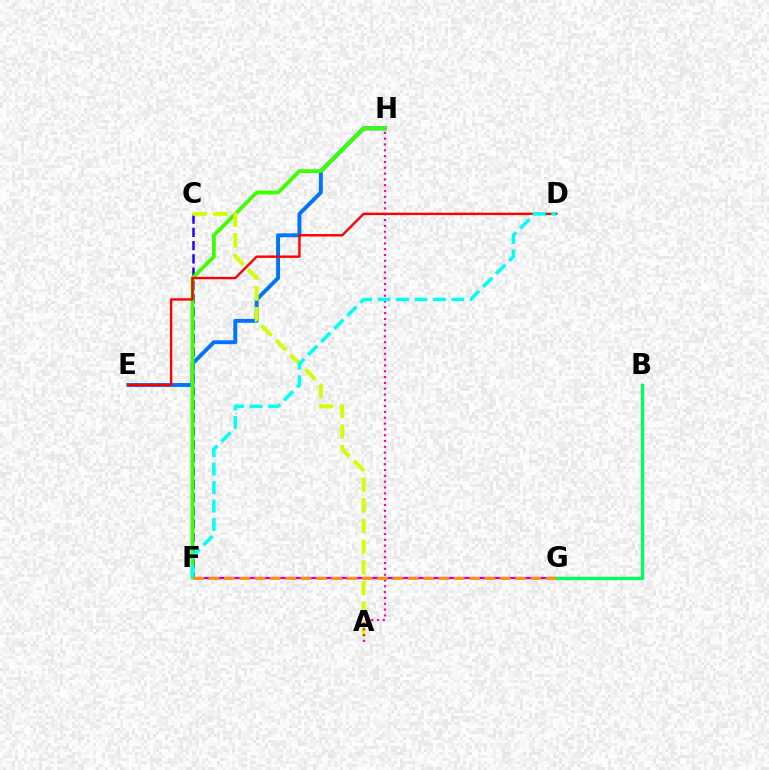{('C', 'F'): [{'color': '#2500ff', 'line_style': 'dashed', 'thickness': 1.8}], ('E', 'H'): [{'color': '#0074ff', 'line_style': 'solid', 'thickness': 2.82}], ('F', 'G'): [{'color': '#b900ff', 'line_style': 'solid', 'thickness': 1.66}, {'color': '#ff9400', 'line_style': 'dashed', 'thickness': 2.08}], ('F', 'H'): [{'color': '#3dff00', 'line_style': 'solid', 'thickness': 2.72}], ('A', 'C'): [{'color': '#d1ff00', 'line_style': 'dashed', 'thickness': 2.81}], ('B', 'G'): [{'color': '#00ff5c', 'line_style': 'solid', 'thickness': 2.38}], ('A', 'H'): [{'color': '#ff00ac', 'line_style': 'dotted', 'thickness': 1.58}], ('D', 'E'): [{'color': '#ff0000', 'line_style': 'solid', 'thickness': 1.72}], ('D', 'F'): [{'color': '#00fff6', 'line_style': 'dashed', 'thickness': 2.51}]}